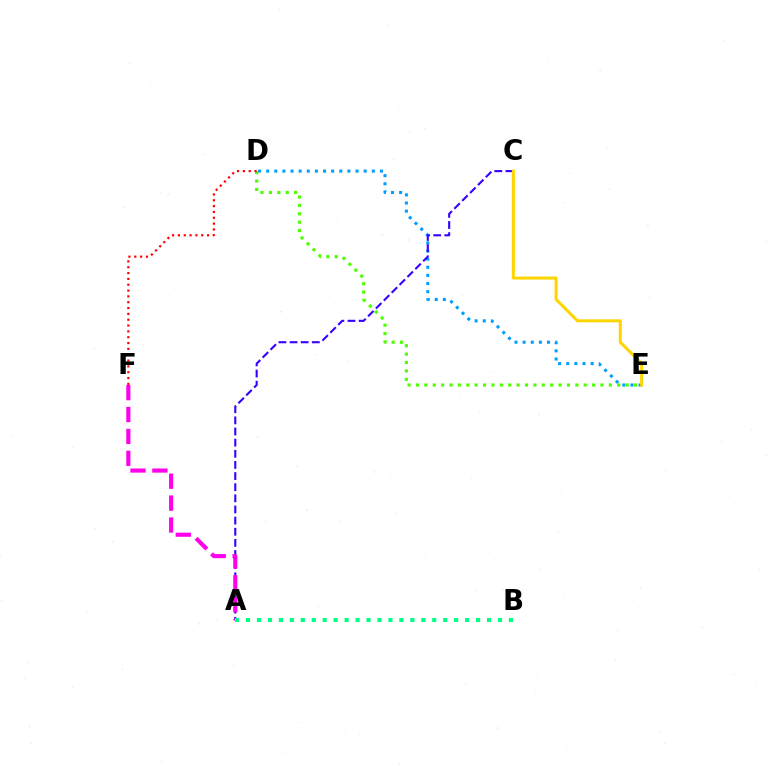{('D', 'E'): [{'color': '#009eff', 'line_style': 'dotted', 'thickness': 2.21}, {'color': '#4fff00', 'line_style': 'dotted', 'thickness': 2.28}], ('A', 'C'): [{'color': '#3700ff', 'line_style': 'dashed', 'thickness': 1.51}], ('D', 'F'): [{'color': '#ff0000', 'line_style': 'dotted', 'thickness': 1.58}], ('A', 'F'): [{'color': '#ff00ed', 'line_style': 'dashed', 'thickness': 2.97}], ('C', 'E'): [{'color': '#ffd500', 'line_style': 'solid', 'thickness': 2.18}], ('A', 'B'): [{'color': '#00ff86', 'line_style': 'dotted', 'thickness': 2.98}]}